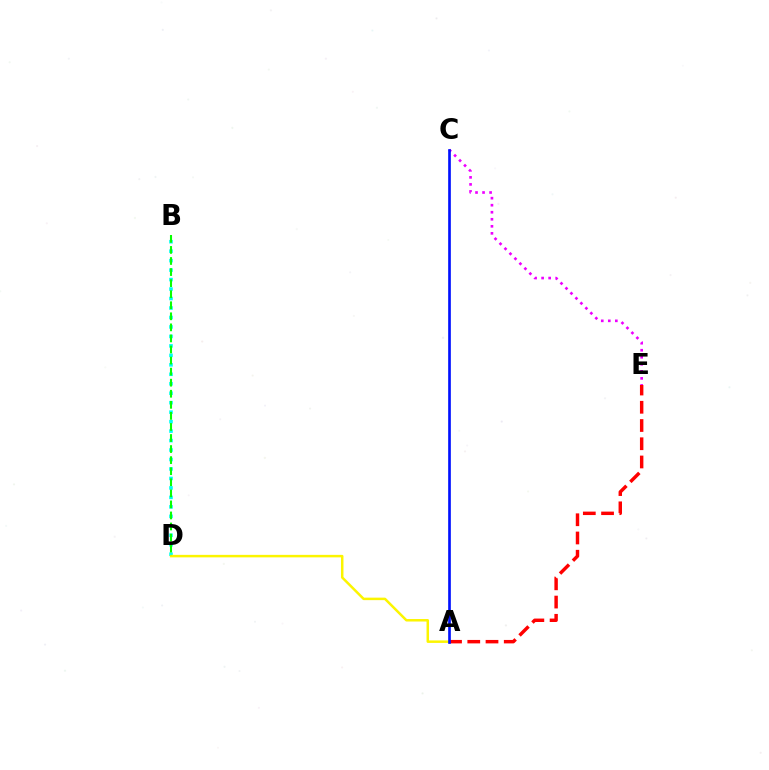{('B', 'D'): [{'color': '#00fff6', 'line_style': 'dotted', 'thickness': 2.57}, {'color': '#08ff00', 'line_style': 'dashed', 'thickness': 1.5}], ('A', 'D'): [{'color': '#fcf500', 'line_style': 'solid', 'thickness': 1.8}], ('C', 'E'): [{'color': '#ee00ff', 'line_style': 'dotted', 'thickness': 1.91}], ('A', 'E'): [{'color': '#ff0000', 'line_style': 'dashed', 'thickness': 2.48}], ('A', 'C'): [{'color': '#0010ff', 'line_style': 'solid', 'thickness': 1.92}]}